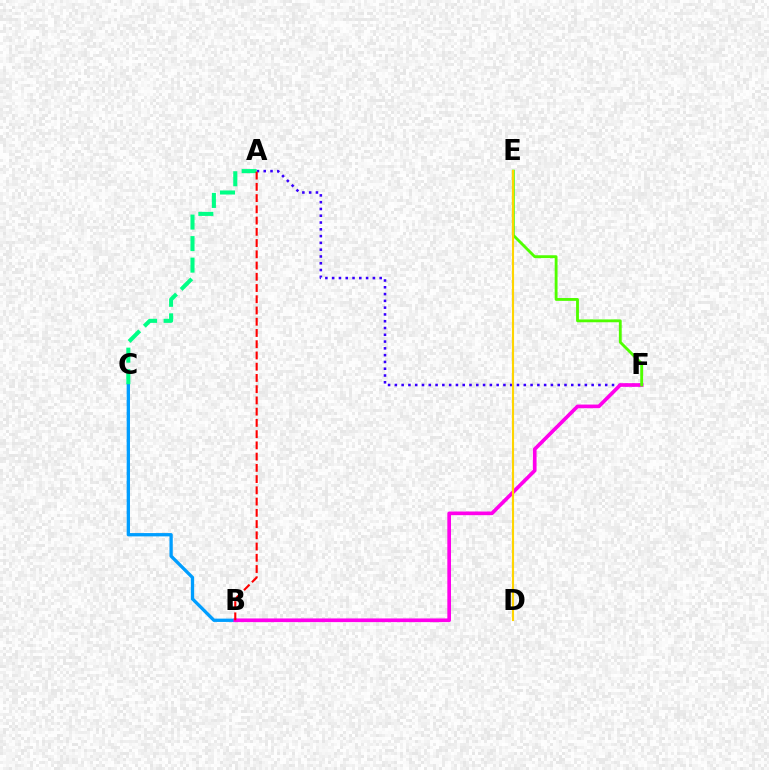{('B', 'C'): [{'color': '#009eff', 'line_style': 'solid', 'thickness': 2.38}], ('A', 'F'): [{'color': '#3700ff', 'line_style': 'dotted', 'thickness': 1.84}], ('B', 'F'): [{'color': '#ff00ed', 'line_style': 'solid', 'thickness': 2.64}], ('A', 'C'): [{'color': '#00ff86', 'line_style': 'dashed', 'thickness': 2.92}], ('E', 'F'): [{'color': '#4fff00', 'line_style': 'solid', 'thickness': 2.04}], ('D', 'E'): [{'color': '#ffd500', 'line_style': 'solid', 'thickness': 1.54}], ('A', 'B'): [{'color': '#ff0000', 'line_style': 'dashed', 'thickness': 1.53}]}